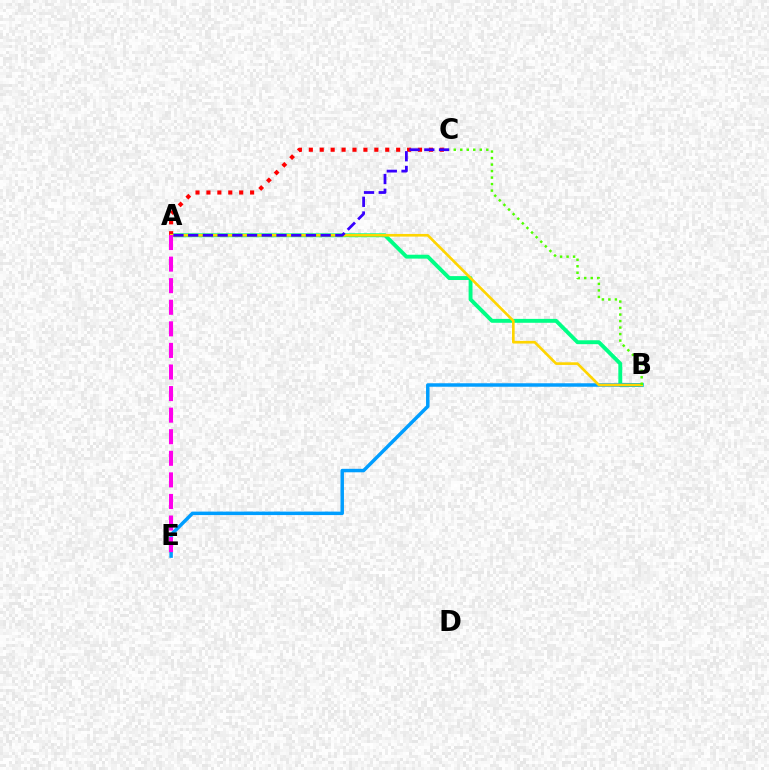{('A', 'B'): [{'color': '#00ff86', 'line_style': 'solid', 'thickness': 2.8}, {'color': '#ffd500', 'line_style': 'solid', 'thickness': 1.9}], ('A', 'C'): [{'color': '#ff0000', 'line_style': 'dotted', 'thickness': 2.97}, {'color': '#3700ff', 'line_style': 'dashed', 'thickness': 2.0}], ('B', 'E'): [{'color': '#009eff', 'line_style': 'solid', 'thickness': 2.5}], ('B', 'C'): [{'color': '#4fff00', 'line_style': 'dotted', 'thickness': 1.77}], ('A', 'E'): [{'color': '#ff00ed', 'line_style': 'dashed', 'thickness': 2.93}]}